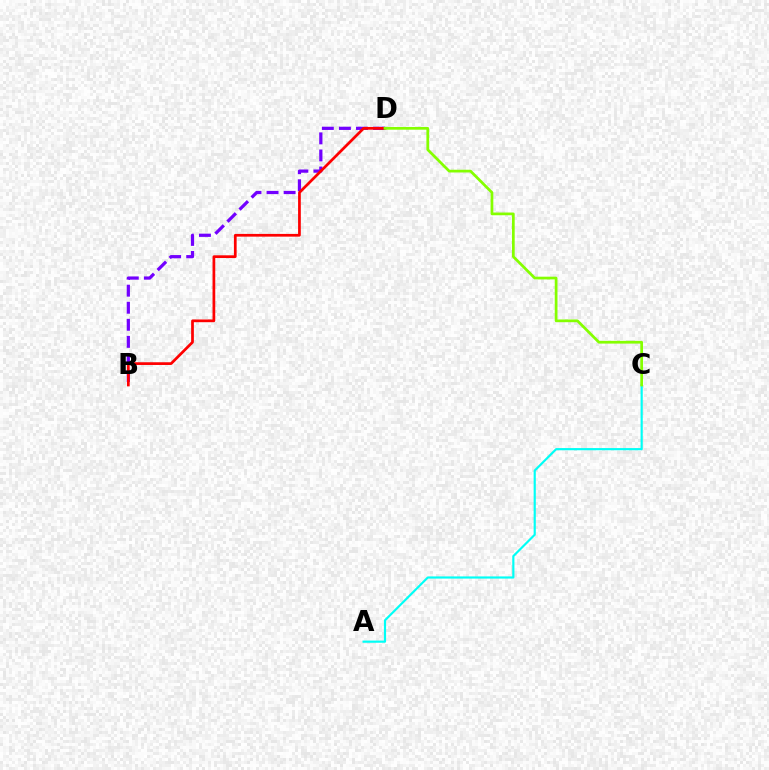{('B', 'D'): [{'color': '#7200ff', 'line_style': 'dashed', 'thickness': 2.32}, {'color': '#ff0000', 'line_style': 'solid', 'thickness': 1.96}], ('A', 'C'): [{'color': '#00fff6', 'line_style': 'solid', 'thickness': 1.56}], ('C', 'D'): [{'color': '#84ff00', 'line_style': 'solid', 'thickness': 1.97}]}